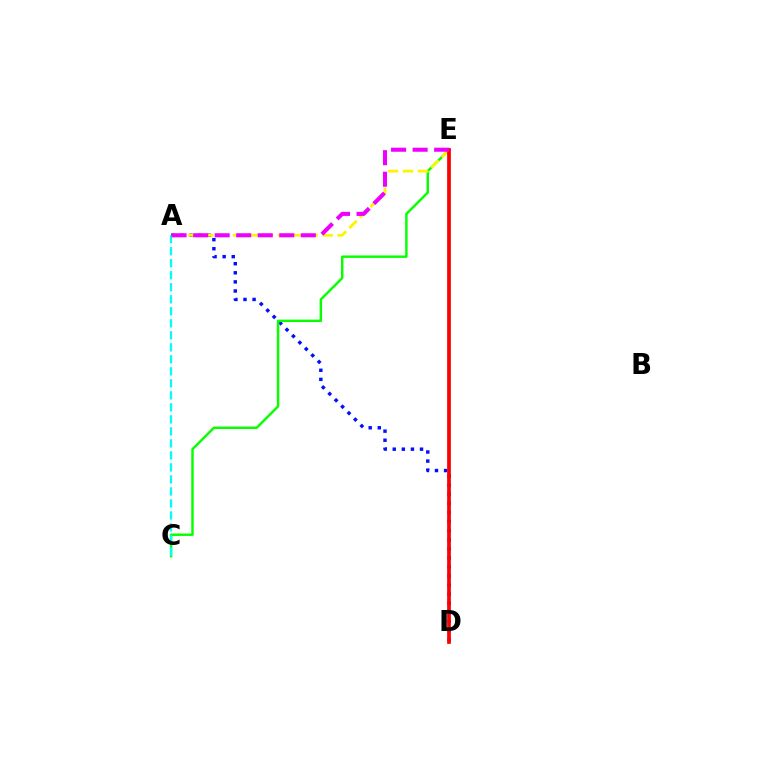{('A', 'D'): [{'color': '#0010ff', 'line_style': 'dotted', 'thickness': 2.47}], ('C', 'E'): [{'color': '#08ff00', 'line_style': 'solid', 'thickness': 1.76}], ('A', 'E'): [{'color': '#fcf500', 'line_style': 'dashed', 'thickness': 2.03}, {'color': '#ee00ff', 'line_style': 'dashed', 'thickness': 2.93}], ('D', 'E'): [{'color': '#ff0000', 'line_style': 'solid', 'thickness': 2.68}], ('A', 'C'): [{'color': '#00fff6', 'line_style': 'dashed', 'thickness': 1.63}]}